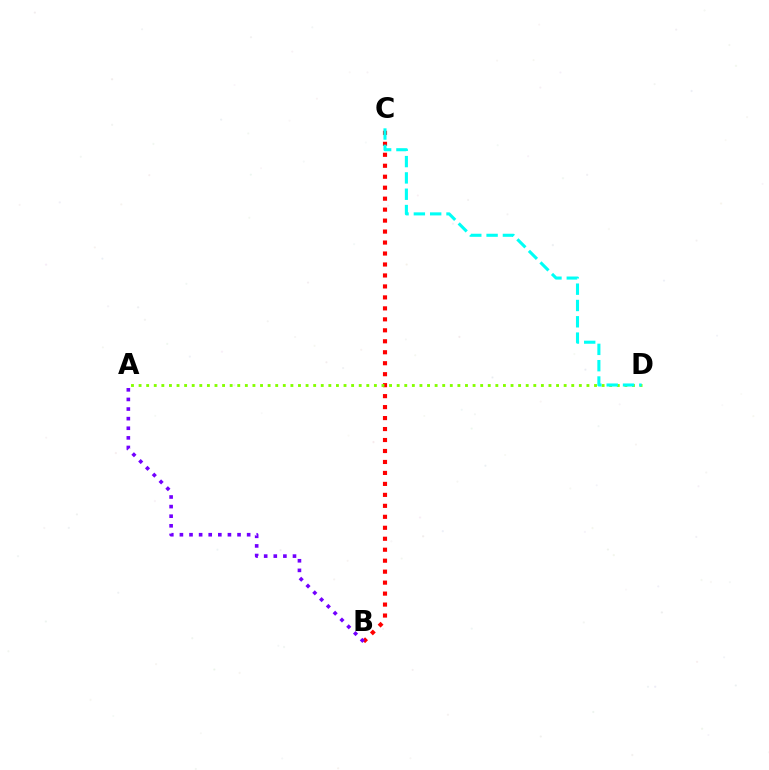{('B', 'C'): [{'color': '#ff0000', 'line_style': 'dotted', 'thickness': 2.98}], ('A', 'D'): [{'color': '#84ff00', 'line_style': 'dotted', 'thickness': 2.06}], ('C', 'D'): [{'color': '#00fff6', 'line_style': 'dashed', 'thickness': 2.22}], ('A', 'B'): [{'color': '#7200ff', 'line_style': 'dotted', 'thickness': 2.61}]}